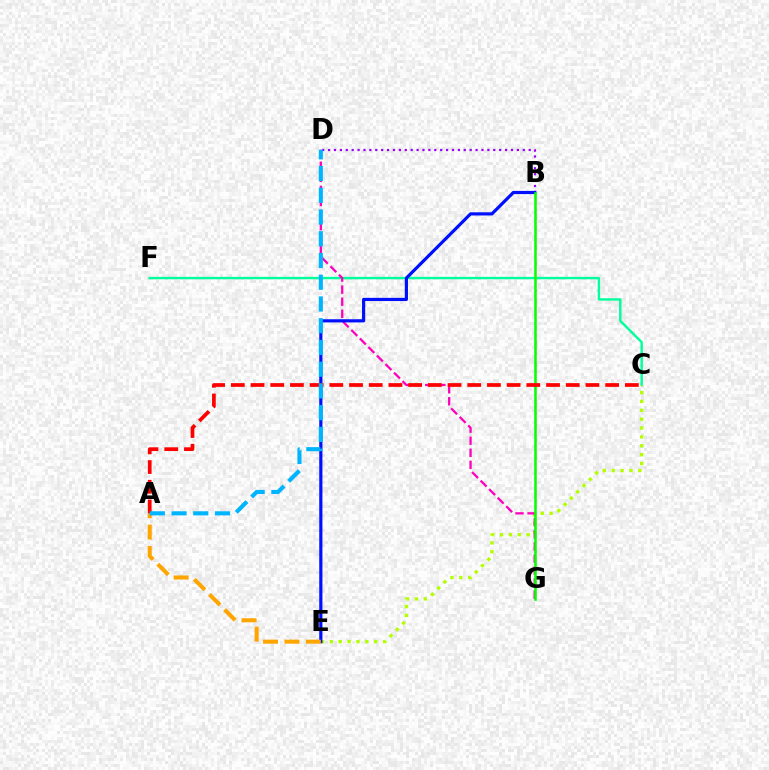{('C', 'F'): [{'color': '#00ff9d', 'line_style': 'solid', 'thickness': 1.74}], ('C', 'E'): [{'color': '#b3ff00', 'line_style': 'dotted', 'thickness': 2.41}], ('D', 'G'): [{'color': '#ff00bd', 'line_style': 'dashed', 'thickness': 1.64}], ('B', 'D'): [{'color': '#9b00ff', 'line_style': 'dotted', 'thickness': 1.6}], ('B', 'E'): [{'color': '#0010ff', 'line_style': 'solid', 'thickness': 2.29}], ('A', 'E'): [{'color': '#ffa500', 'line_style': 'dashed', 'thickness': 2.91}], ('B', 'G'): [{'color': '#08ff00', 'line_style': 'solid', 'thickness': 1.84}], ('A', 'C'): [{'color': '#ff0000', 'line_style': 'dashed', 'thickness': 2.68}], ('A', 'D'): [{'color': '#00b5ff', 'line_style': 'dashed', 'thickness': 2.95}]}